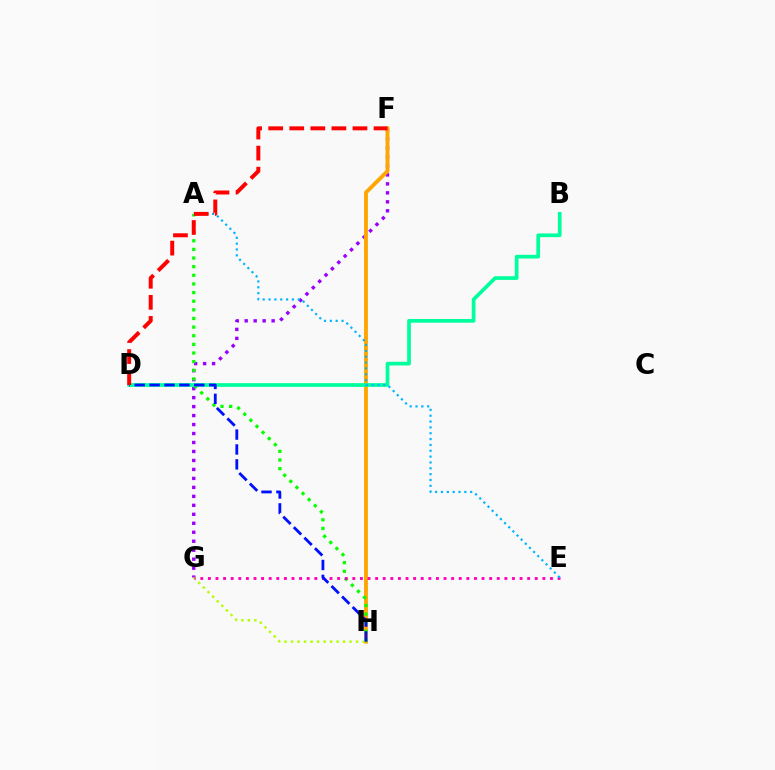{('F', 'G'): [{'color': '#9b00ff', 'line_style': 'dotted', 'thickness': 2.44}], ('F', 'H'): [{'color': '#ffa500', 'line_style': 'solid', 'thickness': 2.78}], ('A', 'H'): [{'color': '#08ff00', 'line_style': 'dotted', 'thickness': 2.35}], ('G', 'H'): [{'color': '#b3ff00', 'line_style': 'dotted', 'thickness': 1.77}], ('B', 'D'): [{'color': '#00ff9d', 'line_style': 'solid', 'thickness': 2.67}], ('E', 'G'): [{'color': '#ff00bd', 'line_style': 'dotted', 'thickness': 2.07}], ('D', 'H'): [{'color': '#0010ff', 'line_style': 'dashed', 'thickness': 2.02}], ('A', 'E'): [{'color': '#00b5ff', 'line_style': 'dotted', 'thickness': 1.59}], ('D', 'F'): [{'color': '#ff0000', 'line_style': 'dashed', 'thickness': 2.86}]}